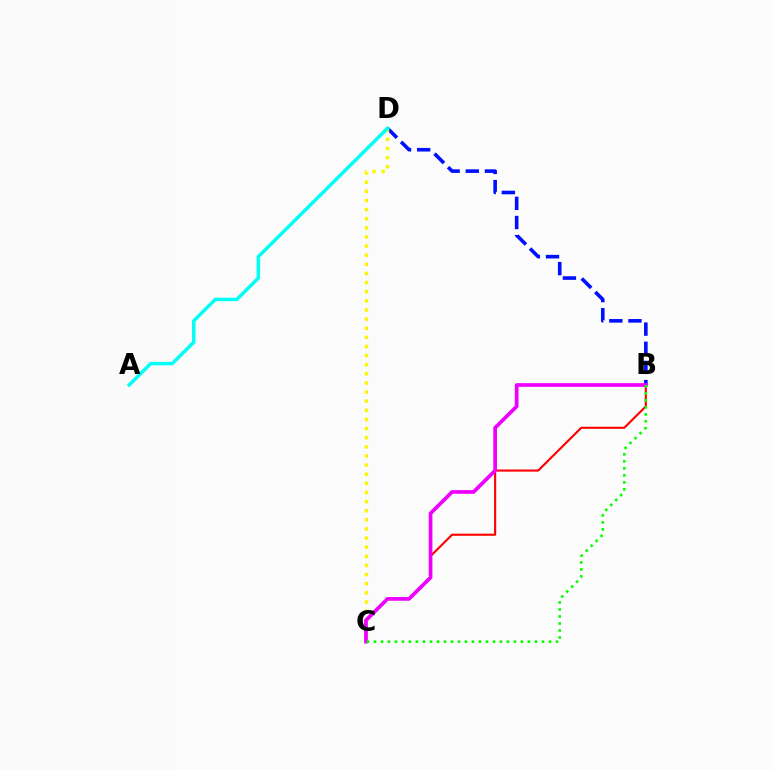{('B', 'C'): [{'color': '#ff0000', 'line_style': 'solid', 'thickness': 1.52}, {'color': '#ee00ff', 'line_style': 'solid', 'thickness': 2.67}, {'color': '#08ff00', 'line_style': 'dotted', 'thickness': 1.9}], ('B', 'D'): [{'color': '#0010ff', 'line_style': 'dashed', 'thickness': 2.6}], ('C', 'D'): [{'color': '#fcf500', 'line_style': 'dotted', 'thickness': 2.48}], ('A', 'D'): [{'color': '#00fff6', 'line_style': 'solid', 'thickness': 2.49}]}